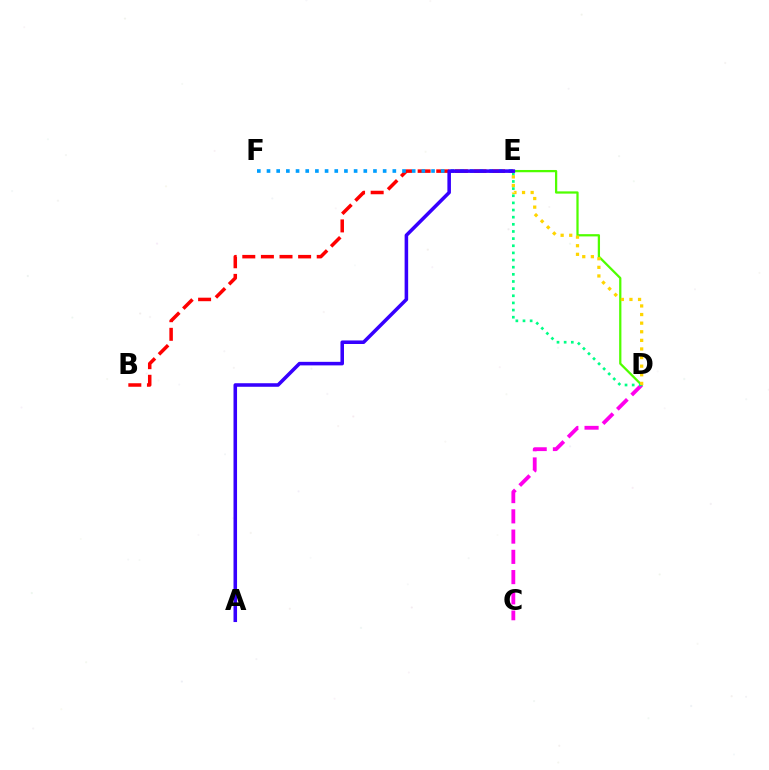{('D', 'E'): [{'color': '#4fff00', 'line_style': 'solid', 'thickness': 1.63}, {'color': '#00ff86', 'line_style': 'dotted', 'thickness': 1.94}, {'color': '#ffd500', 'line_style': 'dotted', 'thickness': 2.34}], ('B', 'E'): [{'color': '#ff0000', 'line_style': 'dashed', 'thickness': 2.53}], ('E', 'F'): [{'color': '#009eff', 'line_style': 'dotted', 'thickness': 2.63}], ('C', 'D'): [{'color': '#ff00ed', 'line_style': 'dashed', 'thickness': 2.75}], ('A', 'E'): [{'color': '#3700ff', 'line_style': 'solid', 'thickness': 2.56}]}